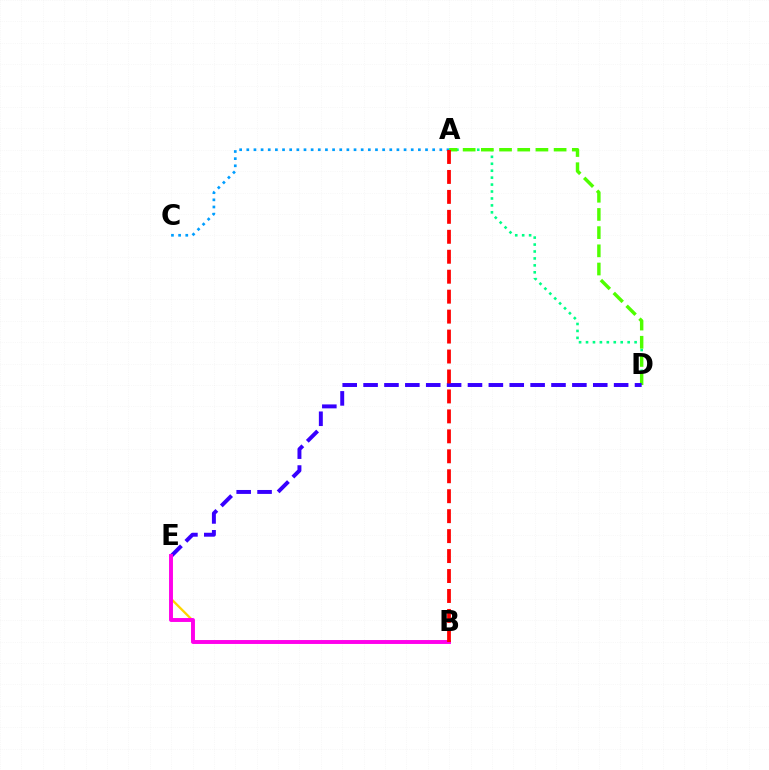{('A', 'D'): [{'color': '#00ff86', 'line_style': 'dotted', 'thickness': 1.89}, {'color': '#4fff00', 'line_style': 'dashed', 'thickness': 2.47}], ('B', 'E'): [{'color': '#ffd500', 'line_style': 'solid', 'thickness': 1.66}, {'color': '#ff00ed', 'line_style': 'solid', 'thickness': 2.82}], ('A', 'C'): [{'color': '#009eff', 'line_style': 'dotted', 'thickness': 1.94}], ('D', 'E'): [{'color': '#3700ff', 'line_style': 'dashed', 'thickness': 2.84}], ('A', 'B'): [{'color': '#ff0000', 'line_style': 'dashed', 'thickness': 2.71}]}